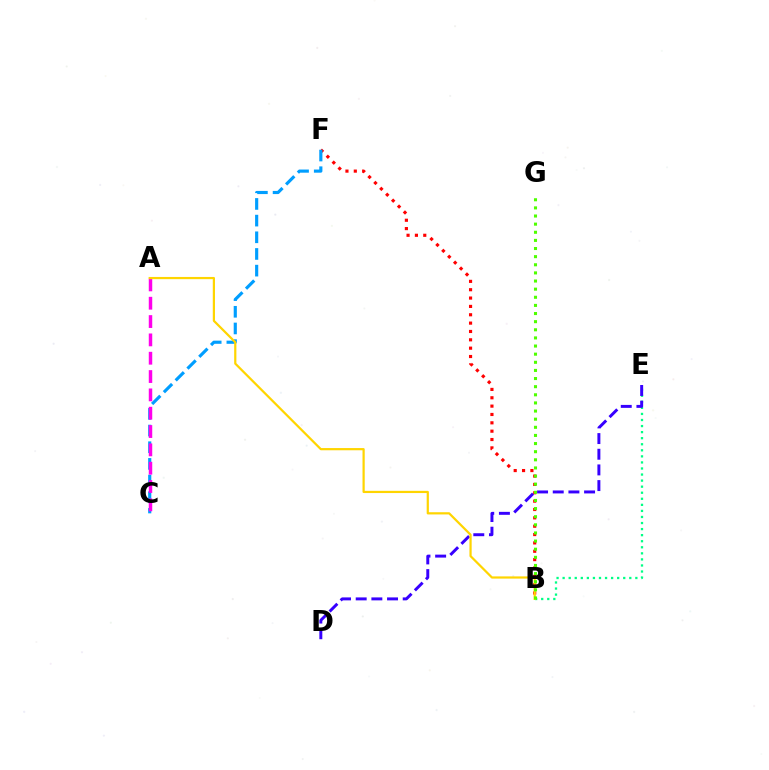{('B', 'F'): [{'color': '#ff0000', 'line_style': 'dotted', 'thickness': 2.27}], ('B', 'E'): [{'color': '#00ff86', 'line_style': 'dotted', 'thickness': 1.65}], ('C', 'F'): [{'color': '#009eff', 'line_style': 'dashed', 'thickness': 2.26}], ('D', 'E'): [{'color': '#3700ff', 'line_style': 'dashed', 'thickness': 2.13}], ('A', 'C'): [{'color': '#ff00ed', 'line_style': 'dashed', 'thickness': 2.49}], ('A', 'B'): [{'color': '#ffd500', 'line_style': 'solid', 'thickness': 1.59}], ('B', 'G'): [{'color': '#4fff00', 'line_style': 'dotted', 'thickness': 2.21}]}